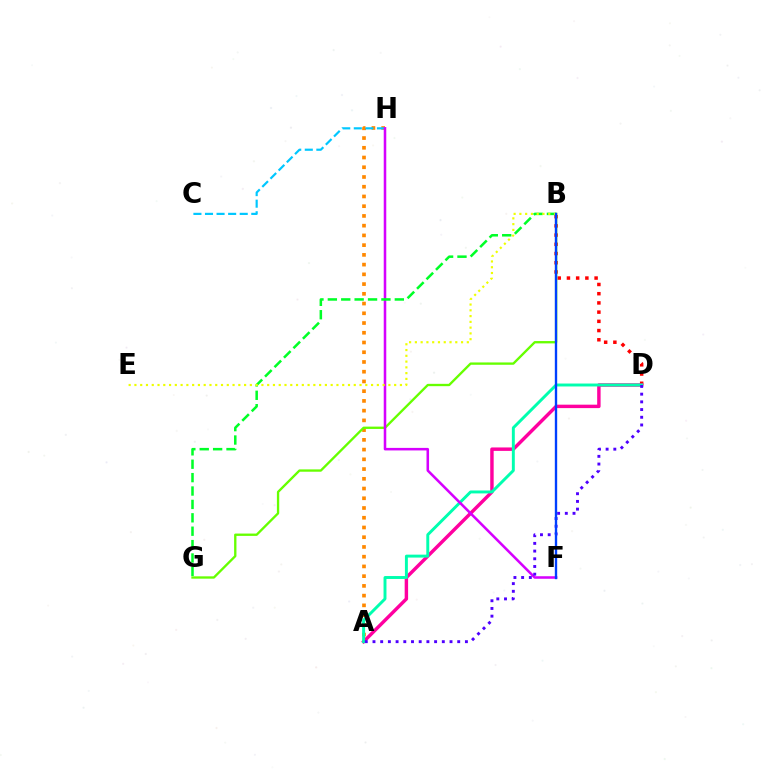{('A', 'H'): [{'color': '#ff8800', 'line_style': 'dotted', 'thickness': 2.65}], ('B', 'D'): [{'color': '#ff0000', 'line_style': 'dotted', 'thickness': 2.5}], ('A', 'D'): [{'color': '#ff00a0', 'line_style': 'solid', 'thickness': 2.47}, {'color': '#00ffaf', 'line_style': 'solid', 'thickness': 2.11}, {'color': '#4f00ff', 'line_style': 'dotted', 'thickness': 2.09}], ('B', 'G'): [{'color': '#66ff00', 'line_style': 'solid', 'thickness': 1.68}, {'color': '#00ff27', 'line_style': 'dashed', 'thickness': 1.82}], ('C', 'H'): [{'color': '#00c7ff', 'line_style': 'dashed', 'thickness': 1.57}], ('F', 'H'): [{'color': '#d600ff', 'line_style': 'solid', 'thickness': 1.83}], ('B', 'E'): [{'color': '#eeff00', 'line_style': 'dotted', 'thickness': 1.57}], ('B', 'F'): [{'color': '#003fff', 'line_style': 'solid', 'thickness': 1.7}]}